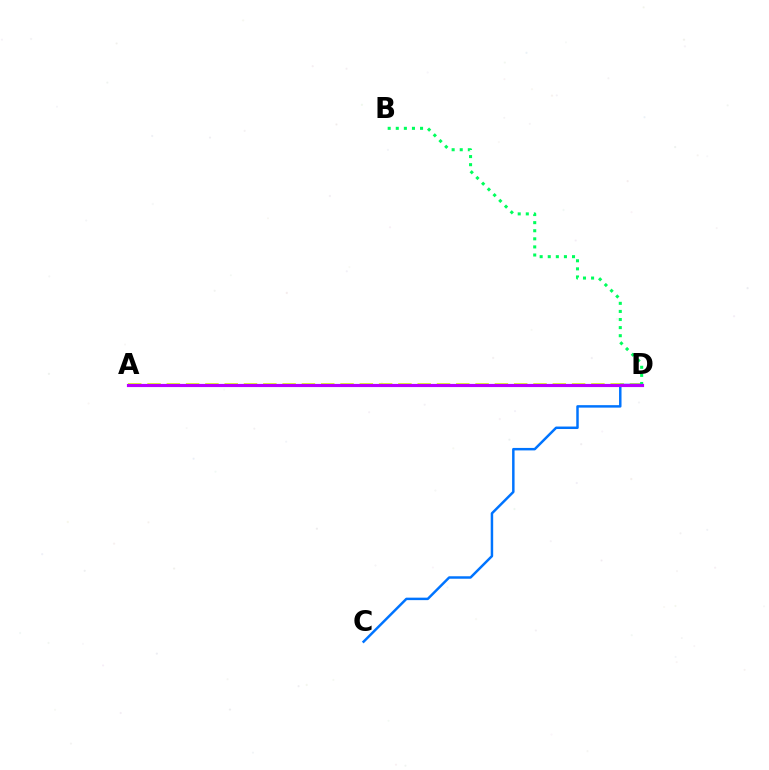{('A', 'D'): [{'color': '#d1ff00', 'line_style': 'dashed', 'thickness': 2.62}, {'color': '#ff0000', 'line_style': 'solid', 'thickness': 2.14}, {'color': '#b900ff', 'line_style': 'solid', 'thickness': 2.27}], ('C', 'D'): [{'color': '#0074ff', 'line_style': 'solid', 'thickness': 1.78}], ('B', 'D'): [{'color': '#00ff5c', 'line_style': 'dotted', 'thickness': 2.2}]}